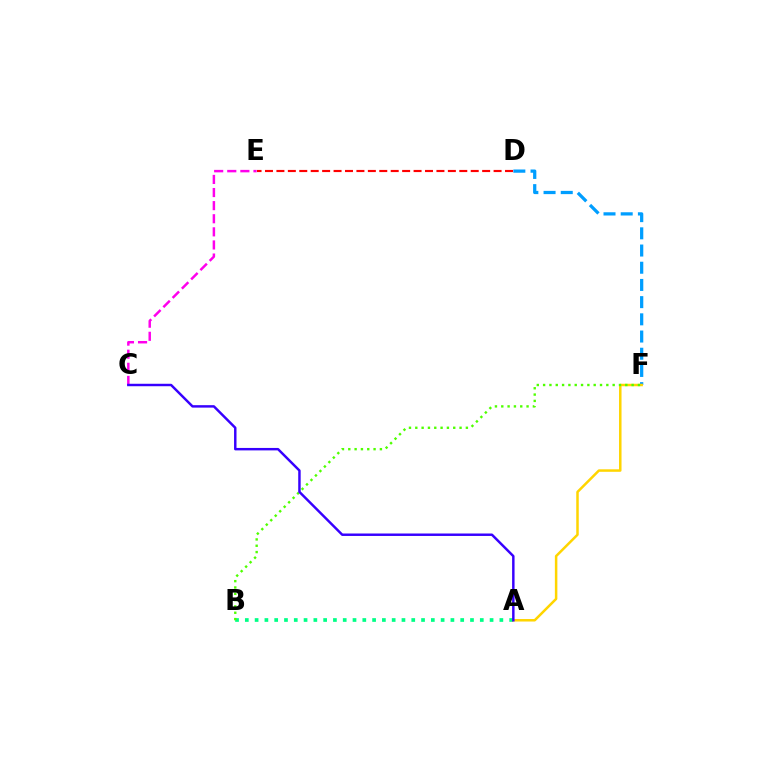{('D', 'F'): [{'color': '#009eff', 'line_style': 'dashed', 'thickness': 2.34}], ('C', 'E'): [{'color': '#ff00ed', 'line_style': 'dashed', 'thickness': 1.78}], ('D', 'E'): [{'color': '#ff0000', 'line_style': 'dashed', 'thickness': 1.55}], ('A', 'B'): [{'color': '#00ff86', 'line_style': 'dotted', 'thickness': 2.66}], ('A', 'F'): [{'color': '#ffd500', 'line_style': 'solid', 'thickness': 1.8}], ('B', 'F'): [{'color': '#4fff00', 'line_style': 'dotted', 'thickness': 1.72}], ('A', 'C'): [{'color': '#3700ff', 'line_style': 'solid', 'thickness': 1.77}]}